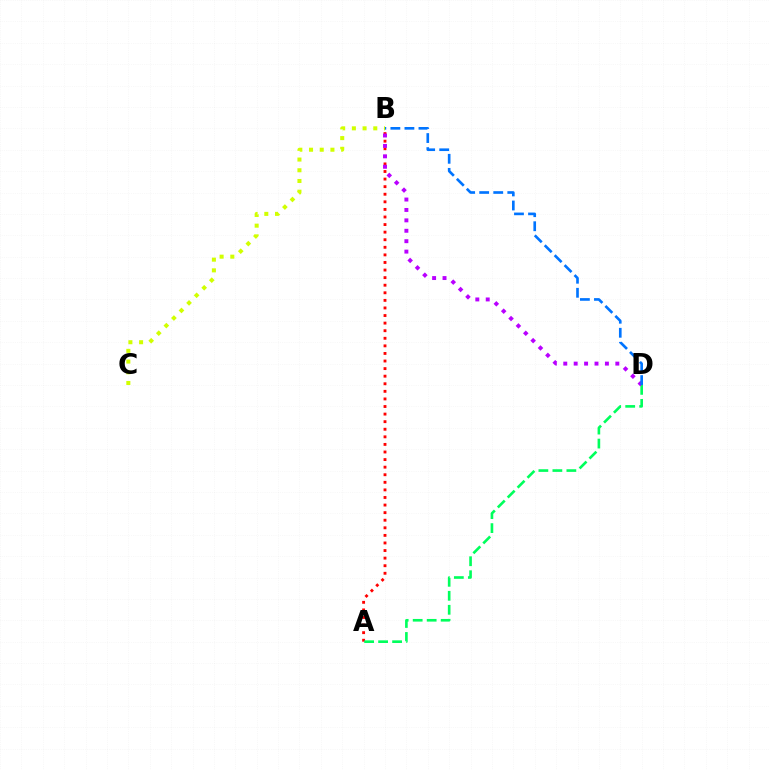{('A', 'B'): [{'color': '#ff0000', 'line_style': 'dotted', 'thickness': 2.06}], ('A', 'D'): [{'color': '#00ff5c', 'line_style': 'dashed', 'thickness': 1.9}], ('B', 'D'): [{'color': '#b900ff', 'line_style': 'dotted', 'thickness': 2.83}, {'color': '#0074ff', 'line_style': 'dashed', 'thickness': 1.91}], ('B', 'C'): [{'color': '#d1ff00', 'line_style': 'dotted', 'thickness': 2.91}]}